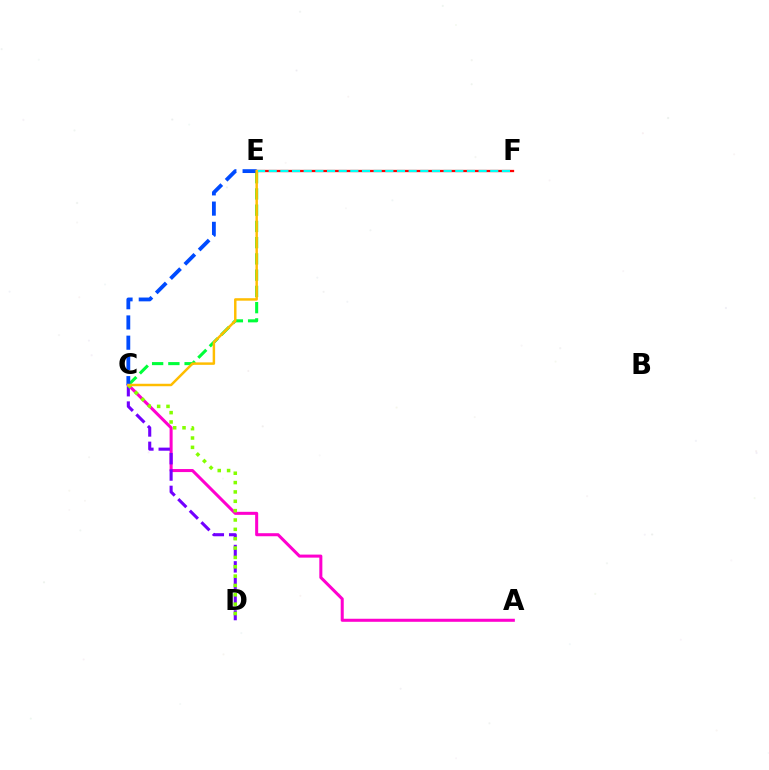{('C', 'E'): [{'color': '#00ff39', 'line_style': 'dashed', 'thickness': 2.21}, {'color': '#004bff', 'line_style': 'dashed', 'thickness': 2.75}, {'color': '#ffbd00', 'line_style': 'solid', 'thickness': 1.77}], ('A', 'C'): [{'color': '#ff00cf', 'line_style': 'solid', 'thickness': 2.19}], ('E', 'F'): [{'color': '#ff0000', 'line_style': 'solid', 'thickness': 1.65}, {'color': '#00fff6', 'line_style': 'dashed', 'thickness': 1.58}], ('C', 'D'): [{'color': '#7200ff', 'line_style': 'dashed', 'thickness': 2.22}, {'color': '#84ff00', 'line_style': 'dotted', 'thickness': 2.54}]}